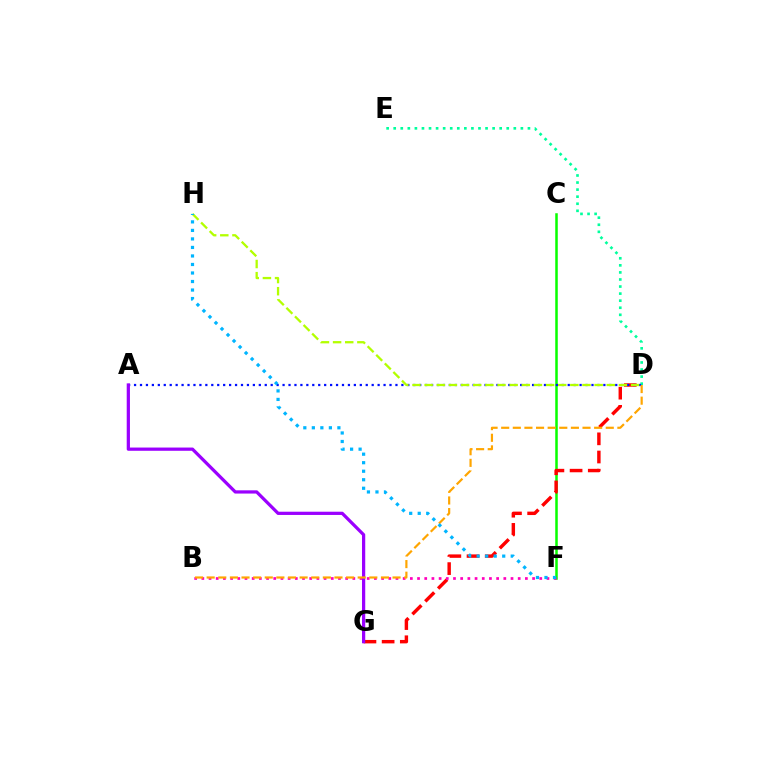{('C', 'F'): [{'color': '#08ff00', 'line_style': 'solid', 'thickness': 1.82}], ('D', 'E'): [{'color': '#00ff9d', 'line_style': 'dotted', 'thickness': 1.92}], ('D', 'G'): [{'color': '#ff0000', 'line_style': 'dashed', 'thickness': 2.47}], ('B', 'F'): [{'color': '#ff00bd', 'line_style': 'dotted', 'thickness': 1.95}], ('A', 'D'): [{'color': '#0010ff', 'line_style': 'dotted', 'thickness': 1.61}], ('A', 'G'): [{'color': '#9b00ff', 'line_style': 'solid', 'thickness': 2.33}], ('D', 'H'): [{'color': '#b3ff00', 'line_style': 'dashed', 'thickness': 1.65}], ('B', 'D'): [{'color': '#ffa500', 'line_style': 'dashed', 'thickness': 1.58}], ('F', 'H'): [{'color': '#00b5ff', 'line_style': 'dotted', 'thickness': 2.31}]}